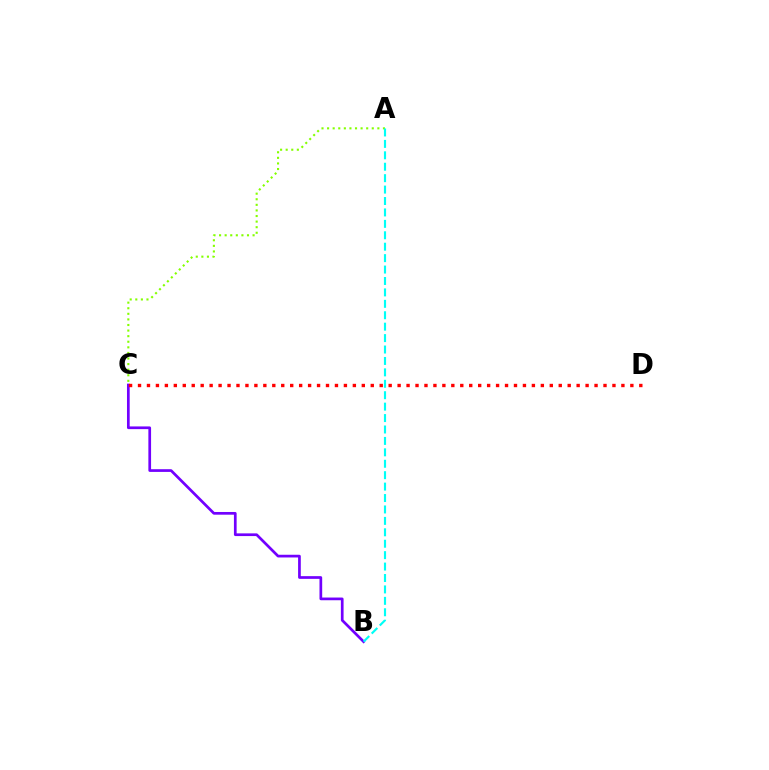{('B', 'C'): [{'color': '#7200ff', 'line_style': 'solid', 'thickness': 1.95}], ('A', 'C'): [{'color': '#84ff00', 'line_style': 'dotted', 'thickness': 1.52}], ('A', 'B'): [{'color': '#00fff6', 'line_style': 'dashed', 'thickness': 1.55}], ('C', 'D'): [{'color': '#ff0000', 'line_style': 'dotted', 'thickness': 2.43}]}